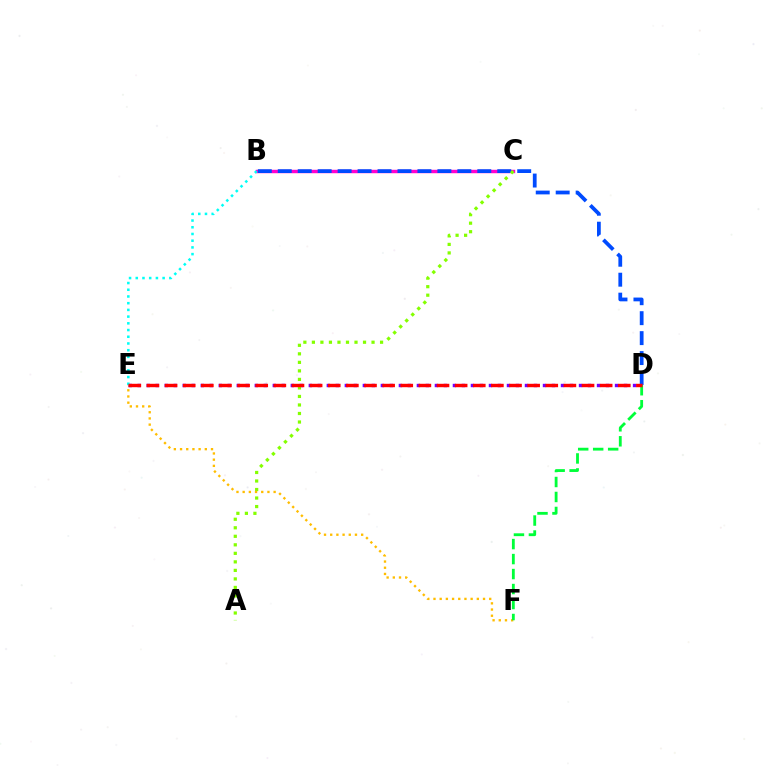{('B', 'C'): [{'color': '#ff00cf', 'line_style': 'solid', 'thickness': 2.47}], ('B', 'D'): [{'color': '#004bff', 'line_style': 'dashed', 'thickness': 2.71}], ('D', 'E'): [{'color': '#7200ff', 'line_style': 'dotted', 'thickness': 2.45}, {'color': '#ff0000', 'line_style': 'dashed', 'thickness': 2.46}], ('B', 'E'): [{'color': '#00fff6', 'line_style': 'dotted', 'thickness': 1.82}], ('A', 'C'): [{'color': '#84ff00', 'line_style': 'dotted', 'thickness': 2.32}], ('E', 'F'): [{'color': '#ffbd00', 'line_style': 'dotted', 'thickness': 1.68}], ('D', 'F'): [{'color': '#00ff39', 'line_style': 'dashed', 'thickness': 2.04}]}